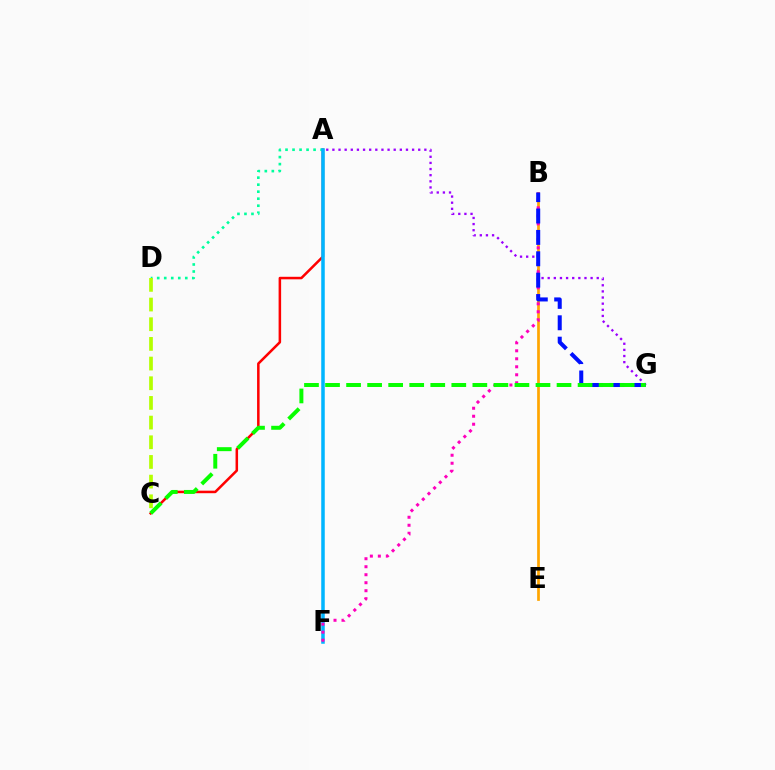{('A', 'C'): [{'color': '#ff0000', 'line_style': 'solid', 'thickness': 1.82}], ('A', 'G'): [{'color': '#9b00ff', 'line_style': 'dotted', 'thickness': 1.67}], ('A', 'D'): [{'color': '#00ff9d', 'line_style': 'dotted', 'thickness': 1.91}], ('C', 'D'): [{'color': '#b3ff00', 'line_style': 'dashed', 'thickness': 2.67}], ('A', 'F'): [{'color': '#00b5ff', 'line_style': 'solid', 'thickness': 2.53}], ('B', 'E'): [{'color': '#ffa500', 'line_style': 'solid', 'thickness': 1.95}], ('B', 'F'): [{'color': '#ff00bd', 'line_style': 'dotted', 'thickness': 2.17}], ('B', 'G'): [{'color': '#0010ff', 'line_style': 'dashed', 'thickness': 2.9}], ('C', 'G'): [{'color': '#08ff00', 'line_style': 'dashed', 'thickness': 2.86}]}